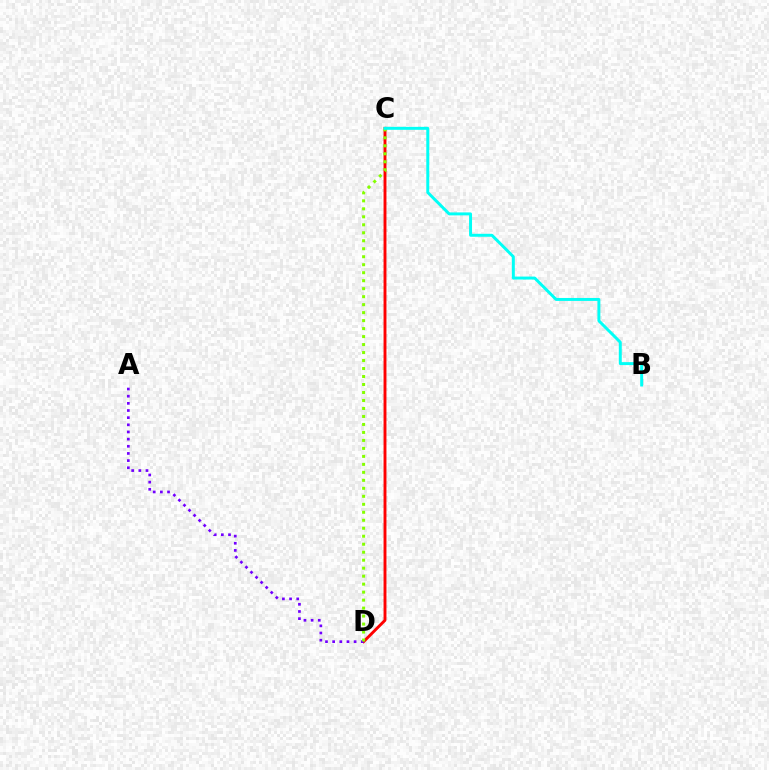{('C', 'D'): [{'color': '#ff0000', 'line_style': 'solid', 'thickness': 2.09}, {'color': '#84ff00', 'line_style': 'dotted', 'thickness': 2.17}], ('A', 'D'): [{'color': '#7200ff', 'line_style': 'dotted', 'thickness': 1.94}], ('B', 'C'): [{'color': '#00fff6', 'line_style': 'solid', 'thickness': 2.13}]}